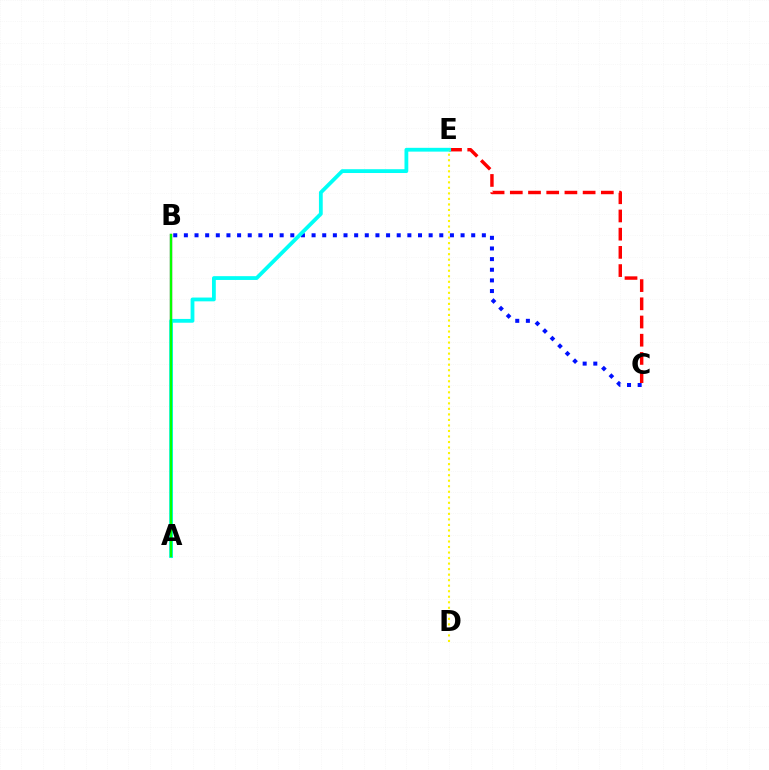{('C', 'E'): [{'color': '#ff0000', 'line_style': 'dashed', 'thickness': 2.47}], ('A', 'B'): [{'color': '#ee00ff', 'line_style': 'solid', 'thickness': 1.65}, {'color': '#08ff00', 'line_style': 'solid', 'thickness': 1.77}], ('B', 'C'): [{'color': '#0010ff', 'line_style': 'dotted', 'thickness': 2.89}], ('A', 'E'): [{'color': '#00fff6', 'line_style': 'solid', 'thickness': 2.73}], ('D', 'E'): [{'color': '#fcf500', 'line_style': 'dotted', 'thickness': 1.5}]}